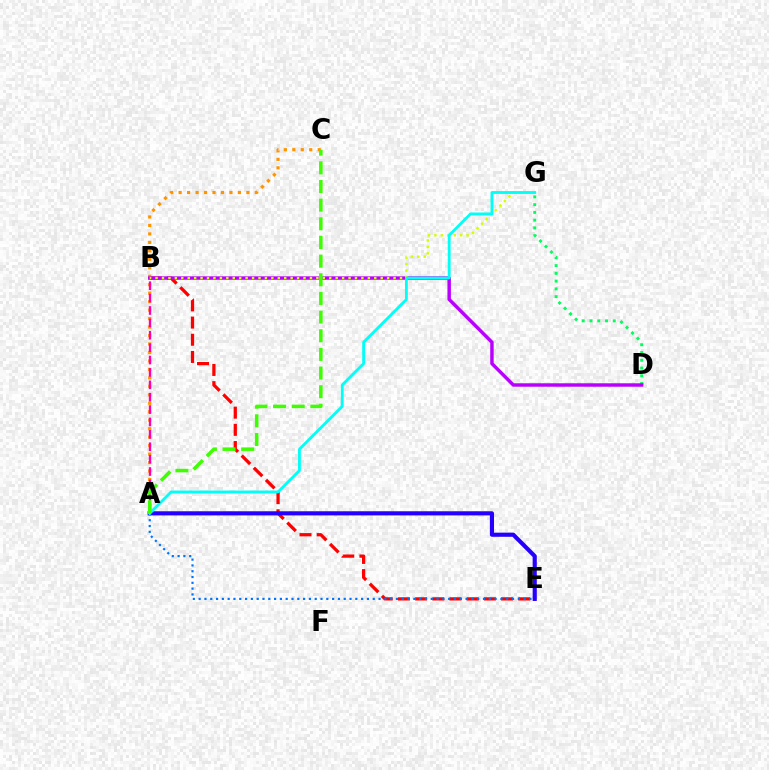{('B', 'E'): [{'color': '#ff0000', 'line_style': 'dashed', 'thickness': 2.34}], ('A', 'C'): [{'color': '#ff9400', 'line_style': 'dotted', 'thickness': 2.3}, {'color': '#3dff00', 'line_style': 'dashed', 'thickness': 2.53}], ('A', 'B'): [{'color': '#ff00ac', 'line_style': 'dashed', 'thickness': 1.68}], ('D', 'G'): [{'color': '#00ff5c', 'line_style': 'dotted', 'thickness': 2.11}], ('B', 'D'): [{'color': '#b900ff', 'line_style': 'solid', 'thickness': 2.48}], ('A', 'E'): [{'color': '#2500ff', 'line_style': 'solid', 'thickness': 2.98}, {'color': '#0074ff', 'line_style': 'dotted', 'thickness': 1.58}], ('B', 'G'): [{'color': '#d1ff00', 'line_style': 'dotted', 'thickness': 1.75}], ('A', 'G'): [{'color': '#00fff6', 'line_style': 'solid', 'thickness': 2.03}]}